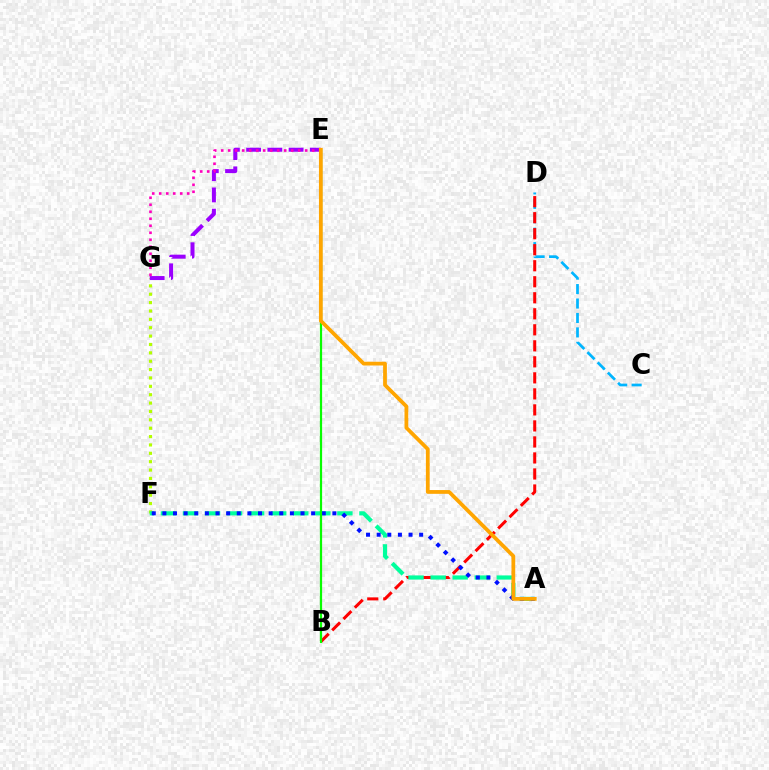{('C', 'D'): [{'color': '#00b5ff', 'line_style': 'dashed', 'thickness': 1.96}], ('B', 'D'): [{'color': '#ff0000', 'line_style': 'dashed', 'thickness': 2.18}], ('F', 'G'): [{'color': '#b3ff00', 'line_style': 'dotted', 'thickness': 2.27}], ('A', 'F'): [{'color': '#00ff9d', 'line_style': 'dashed', 'thickness': 3.0}, {'color': '#0010ff', 'line_style': 'dotted', 'thickness': 2.89}], ('E', 'G'): [{'color': '#9b00ff', 'line_style': 'dashed', 'thickness': 2.88}, {'color': '#ff00bd', 'line_style': 'dotted', 'thickness': 1.9}], ('B', 'E'): [{'color': '#08ff00', 'line_style': 'solid', 'thickness': 1.6}], ('A', 'E'): [{'color': '#ffa500', 'line_style': 'solid', 'thickness': 2.71}]}